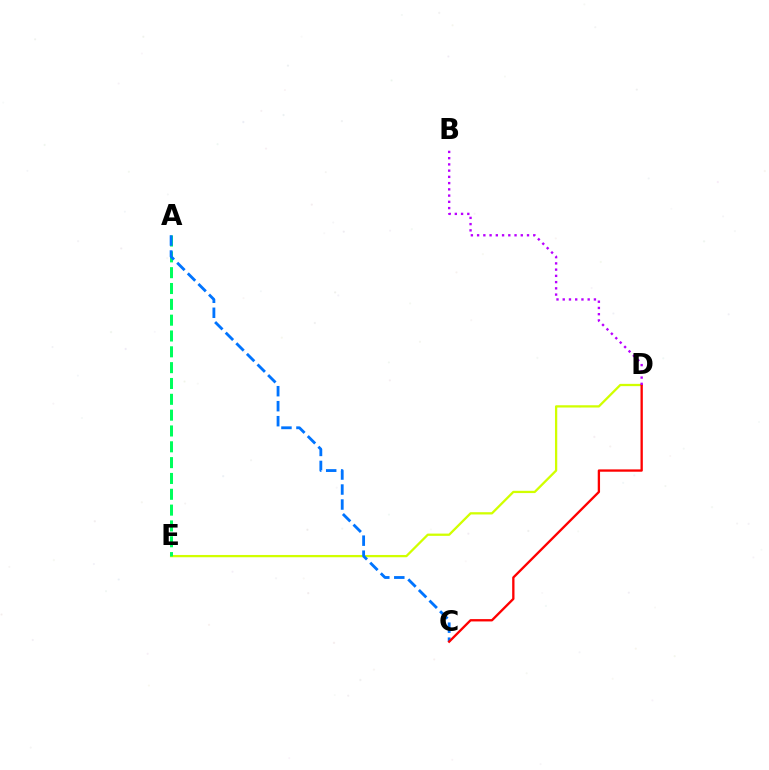{('D', 'E'): [{'color': '#d1ff00', 'line_style': 'solid', 'thickness': 1.64}], ('A', 'E'): [{'color': '#00ff5c', 'line_style': 'dashed', 'thickness': 2.15}], ('A', 'C'): [{'color': '#0074ff', 'line_style': 'dashed', 'thickness': 2.04}], ('C', 'D'): [{'color': '#ff0000', 'line_style': 'solid', 'thickness': 1.67}], ('B', 'D'): [{'color': '#b900ff', 'line_style': 'dotted', 'thickness': 1.7}]}